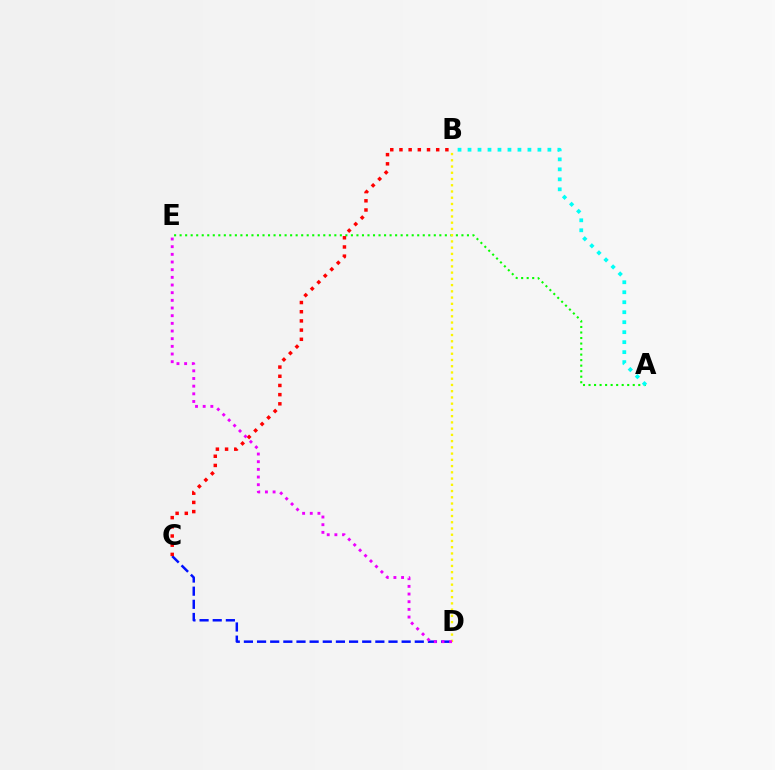{('C', 'D'): [{'color': '#0010ff', 'line_style': 'dashed', 'thickness': 1.79}], ('A', 'E'): [{'color': '#08ff00', 'line_style': 'dotted', 'thickness': 1.5}], ('A', 'B'): [{'color': '#00fff6', 'line_style': 'dotted', 'thickness': 2.71}], ('B', 'C'): [{'color': '#ff0000', 'line_style': 'dotted', 'thickness': 2.5}], ('B', 'D'): [{'color': '#fcf500', 'line_style': 'dotted', 'thickness': 1.7}], ('D', 'E'): [{'color': '#ee00ff', 'line_style': 'dotted', 'thickness': 2.08}]}